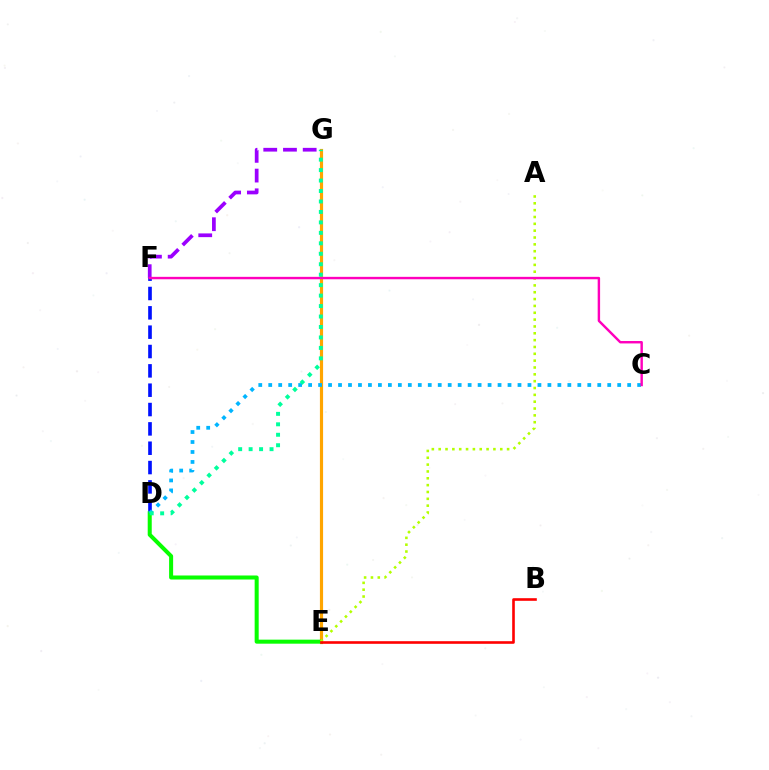{('E', 'G'): [{'color': '#ffa500', 'line_style': 'solid', 'thickness': 2.28}], ('D', 'F'): [{'color': '#0010ff', 'line_style': 'dashed', 'thickness': 2.63}], ('D', 'E'): [{'color': '#08ff00', 'line_style': 'solid', 'thickness': 2.9}], ('A', 'E'): [{'color': '#b3ff00', 'line_style': 'dotted', 'thickness': 1.86}], ('F', 'G'): [{'color': '#9b00ff', 'line_style': 'dashed', 'thickness': 2.68}], ('C', 'D'): [{'color': '#00b5ff', 'line_style': 'dotted', 'thickness': 2.71}], ('B', 'E'): [{'color': '#ff0000', 'line_style': 'solid', 'thickness': 1.88}], ('C', 'F'): [{'color': '#ff00bd', 'line_style': 'solid', 'thickness': 1.74}], ('D', 'G'): [{'color': '#00ff9d', 'line_style': 'dotted', 'thickness': 2.84}]}